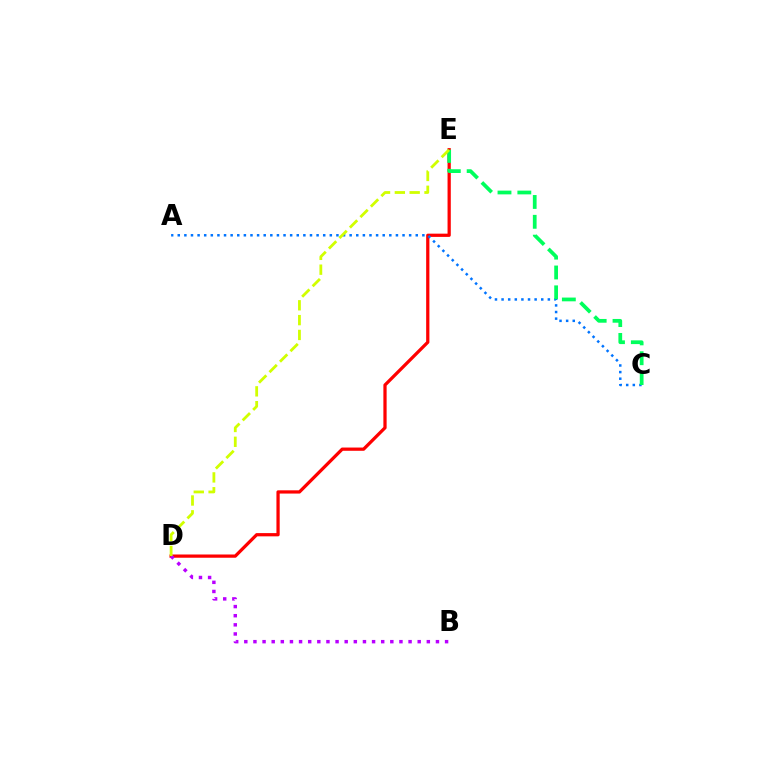{('D', 'E'): [{'color': '#ff0000', 'line_style': 'solid', 'thickness': 2.34}, {'color': '#d1ff00', 'line_style': 'dashed', 'thickness': 2.01}], ('B', 'D'): [{'color': '#b900ff', 'line_style': 'dotted', 'thickness': 2.48}], ('A', 'C'): [{'color': '#0074ff', 'line_style': 'dotted', 'thickness': 1.8}], ('C', 'E'): [{'color': '#00ff5c', 'line_style': 'dashed', 'thickness': 2.7}]}